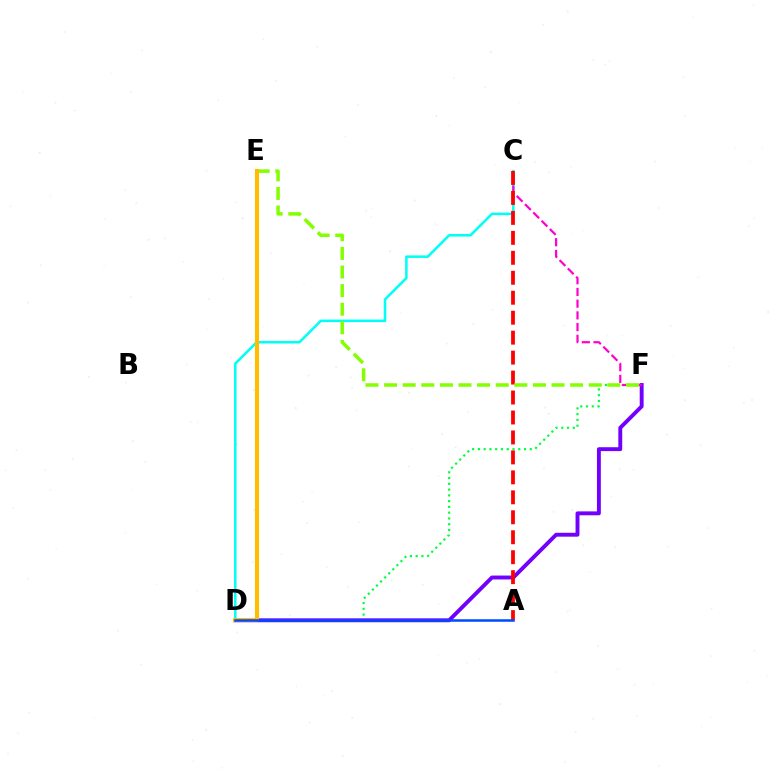{('D', 'F'): [{'color': '#00ff39', 'line_style': 'dotted', 'thickness': 1.57}, {'color': '#7200ff', 'line_style': 'solid', 'thickness': 2.81}], ('C', 'D'): [{'color': '#00fff6', 'line_style': 'solid', 'thickness': 1.83}], ('C', 'F'): [{'color': '#ff00cf', 'line_style': 'dashed', 'thickness': 1.59}], ('A', 'C'): [{'color': '#ff0000', 'line_style': 'dashed', 'thickness': 2.71}], ('E', 'F'): [{'color': '#84ff00', 'line_style': 'dashed', 'thickness': 2.53}], ('D', 'E'): [{'color': '#ffbd00', 'line_style': 'solid', 'thickness': 2.97}], ('A', 'D'): [{'color': '#004bff', 'line_style': 'solid', 'thickness': 1.83}]}